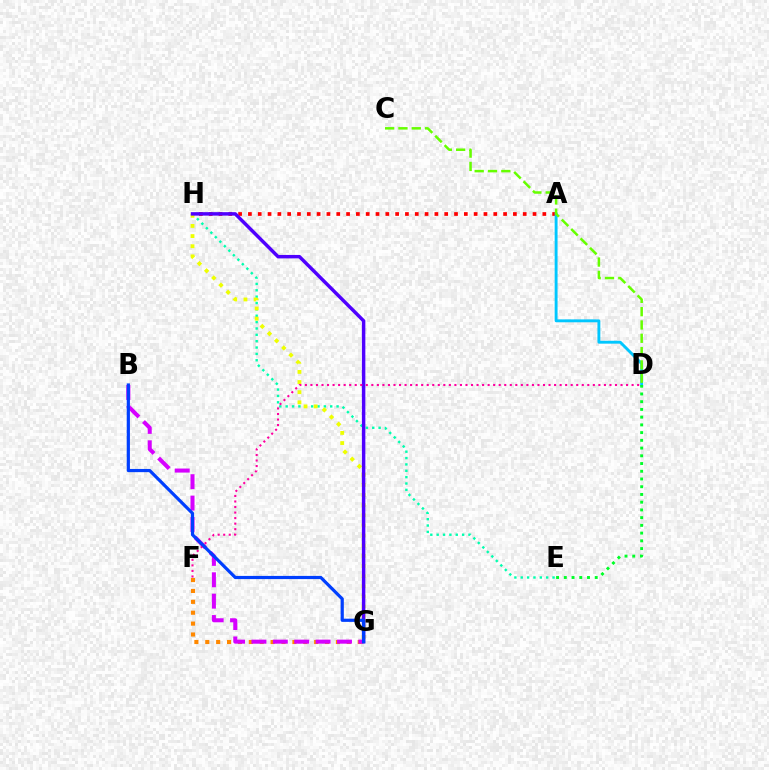{('F', 'G'): [{'color': '#ff8800', 'line_style': 'dotted', 'thickness': 2.96}], ('B', 'G'): [{'color': '#d600ff', 'line_style': 'dashed', 'thickness': 2.91}, {'color': '#003fff', 'line_style': 'solid', 'thickness': 2.3}], ('A', 'H'): [{'color': '#ff0000', 'line_style': 'dotted', 'thickness': 2.67}], ('E', 'H'): [{'color': '#00ffaf', 'line_style': 'dotted', 'thickness': 1.73}], ('A', 'D'): [{'color': '#00c7ff', 'line_style': 'solid', 'thickness': 2.08}], ('G', 'H'): [{'color': '#eeff00', 'line_style': 'dotted', 'thickness': 2.75}, {'color': '#4f00ff', 'line_style': 'solid', 'thickness': 2.49}], ('C', 'D'): [{'color': '#66ff00', 'line_style': 'dashed', 'thickness': 1.81}], ('D', 'F'): [{'color': '#ff00a0', 'line_style': 'dotted', 'thickness': 1.5}], ('D', 'E'): [{'color': '#00ff27', 'line_style': 'dotted', 'thickness': 2.1}]}